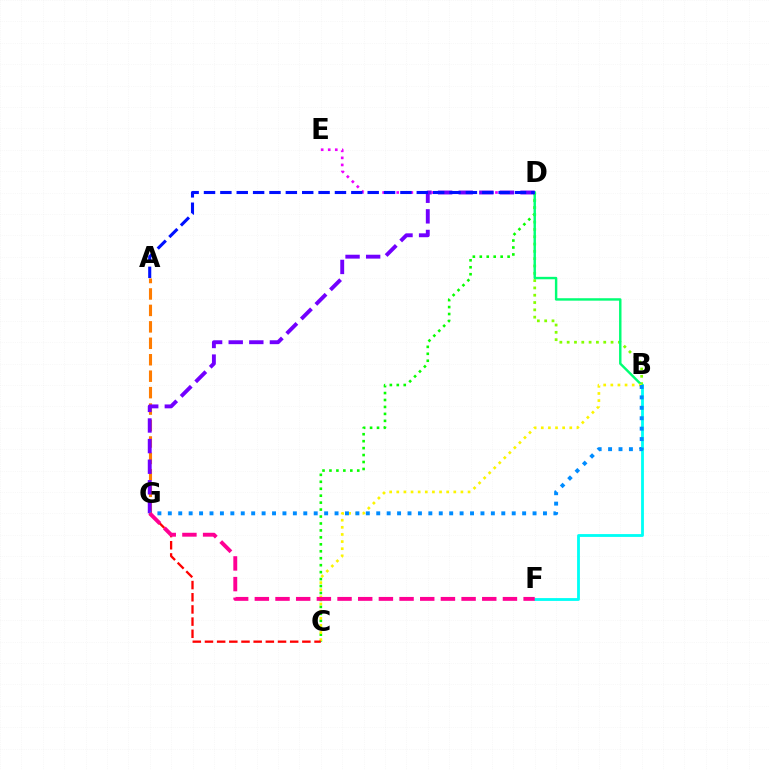{('C', 'D'): [{'color': '#08ff00', 'line_style': 'dotted', 'thickness': 1.89}], ('B', 'D'): [{'color': '#84ff00', 'line_style': 'dotted', 'thickness': 1.99}, {'color': '#00ff74', 'line_style': 'solid', 'thickness': 1.75}], ('B', 'F'): [{'color': '#00fff6', 'line_style': 'solid', 'thickness': 2.03}], ('B', 'C'): [{'color': '#fcf500', 'line_style': 'dotted', 'thickness': 1.94}], ('D', 'E'): [{'color': '#ee00ff', 'line_style': 'dotted', 'thickness': 1.92}], ('A', 'G'): [{'color': '#ff7c00', 'line_style': 'dashed', 'thickness': 2.23}], ('D', 'G'): [{'color': '#7200ff', 'line_style': 'dashed', 'thickness': 2.8}], ('B', 'G'): [{'color': '#008cff', 'line_style': 'dotted', 'thickness': 2.83}], ('C', 'G'): [{'color': '#ff0000', 'line_style': 'dashed', 'thickness': 1.65}], ('A', 'D'): [{'color': '#0010ff', 'line_style': 'dashed', 'thickness': 2.22}], ('F', 'G'): [{'color': '#ff0094', 'line_style': 'dashed', 'thickness': 2.81}]}